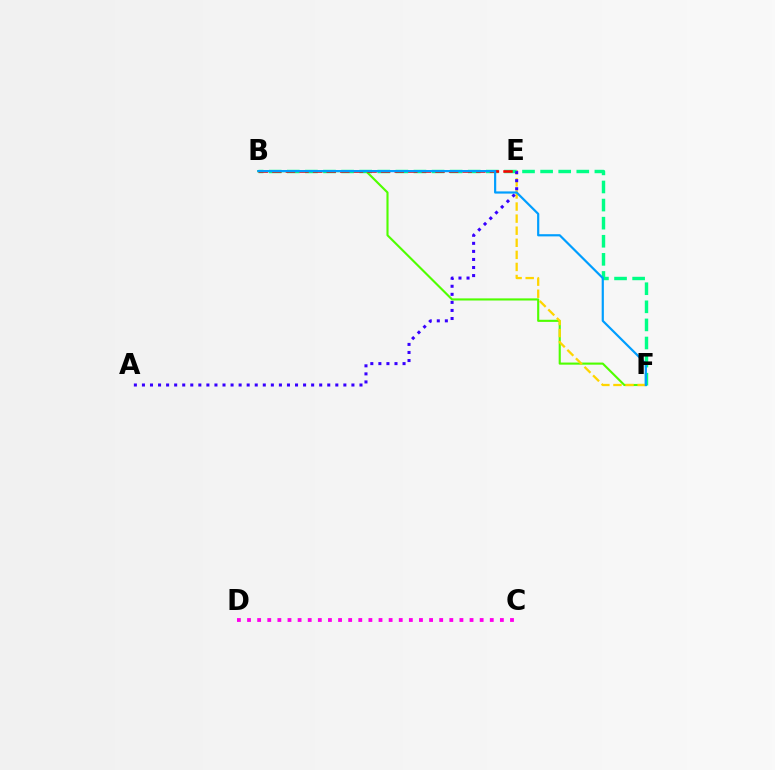{('B', 'F'): [{'color': '#00ff86', 'line_style': 'dashed', 'thickness': 2.46}, {'color': '#4fff00', 'line_style': 'solid', 'thickness': 1.53}, {'color': '#009eff', 'line_style': 'solid', 'thickness': 1.58}], ('B', 'E'): [{'color': '#ff0000', 'line_style': 'dashed', 'thickness': 1.85}], ('E', 'F'): [{'color': '#ffd500', 'line_style': 'dashed', 'thickness': 1.64}], ('C', 'D'): [{'color': '#ff00ed', 'line_style': 'dotted', 'thickness': 2.75}], ('A', 'E'): [{'color': '#3700ff', 'line_style': 'dotted', 'thickness': 2.19}]}